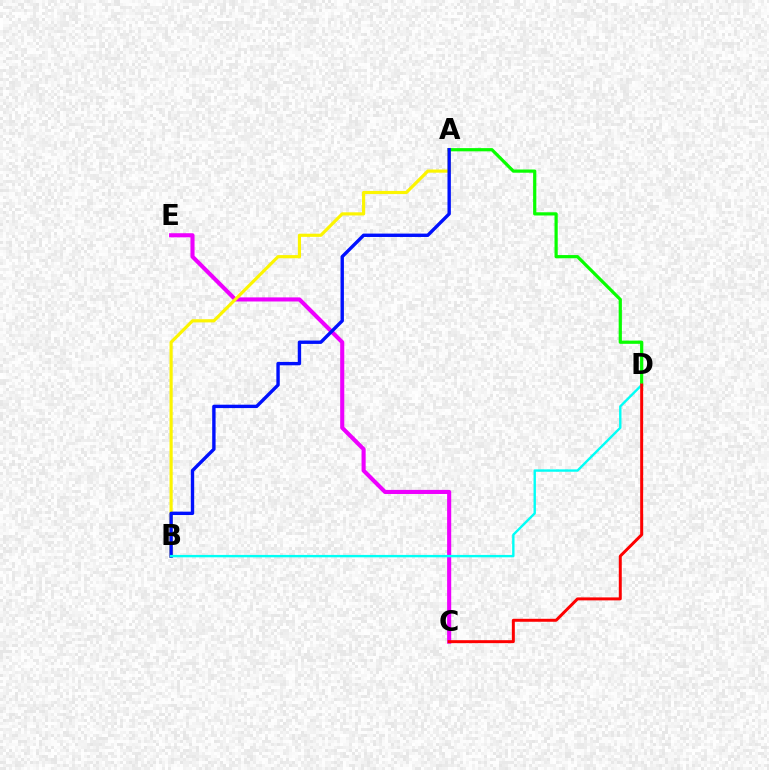{('C', 'E'): [{'color': '#ee00ff', 'line_style': 'solid', 'thickness': 2.95}], ('A', 'D'): [{'color': '#08ff00', 'line_style': 'solid', 'thickness': 2.31}], ('A', 'B'): [{'color': '#fcf500', 'line_style': 'solid', 'thickness': 2.27}, {'color': '#0010ff', 'line_style': 'solid', 'thickness': 2.44}], ('B', 'D'): [{'color': '#00fff6', 'line_style': 'solid', 'thickness': 1.72}], ('C', 'D'): [{'color': '#ff0000', 'line_style': 'solid', 'thickness': 2.14}]}